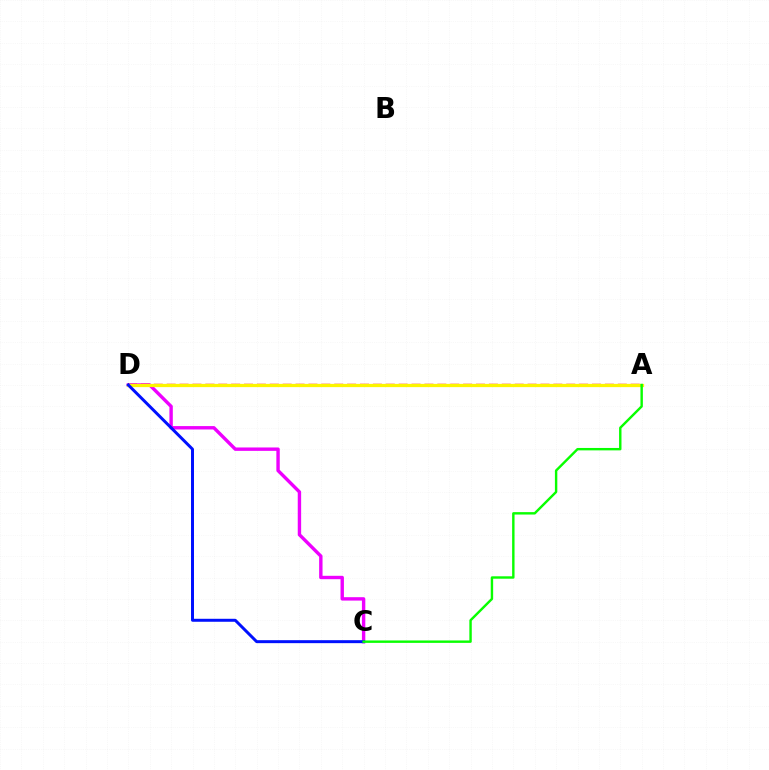{('C', 'D'): [{'color': '#ee00ff', 'line_style': 'solid', 'thickness': 2.44}, {'color': '#0010ff', 'line_style': 'solid', 'thickness': 2.14}], ('A', 'D'): [{'color': '#00fff6', 'line_style': 'dotted', 'thickness': 1.9}, {'color': '#ff0000', 'line_style': 'dashed', 'thickness': 1.75}, {'color': '#fcf500', 'line_style': 'solid', 'thickness': 2.33}], ('A', 'C'): [{'color': '#08ff00', 'line_style': 'solid', 'thickness': 1.74}]}